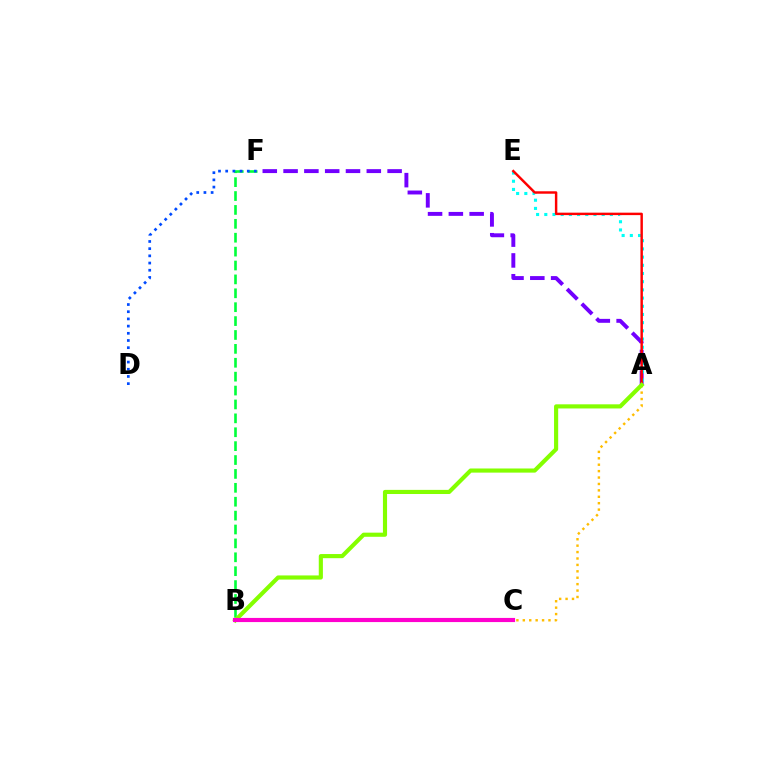{('B', 'F'): [{'color': '#00ff39', 'line_style': 'dashed', 'thickness': 1.89}], ('A', 'F'): [{'color': '#7200ff', 'line_style': 'dashed', 'thickness': 2.83}], ('A', 'E'): [{'color': '#00fff6', 'line_style': 'dotted', 'thickness': 2.23}, {'color': '#ff0000', 'line_style': 'solid', 'thickness': 1.76}], ('A', 'C'): [{'color': '#ffbd00', 'line_style': 'dotted', 'thickness': 1.74}], ('A', 'B'): [{'color': '#84ff00', 'line_style': 'solid', 'thickness': 2.98}], ('B', 'C'): [{'color': '#ff00cf', 'line_style': 'solid', 'thickness': 2.99}], ('D', 'F'): [{'color': '#004bff', 'line_style': 'dotted', 'thickness': 1.95}]}